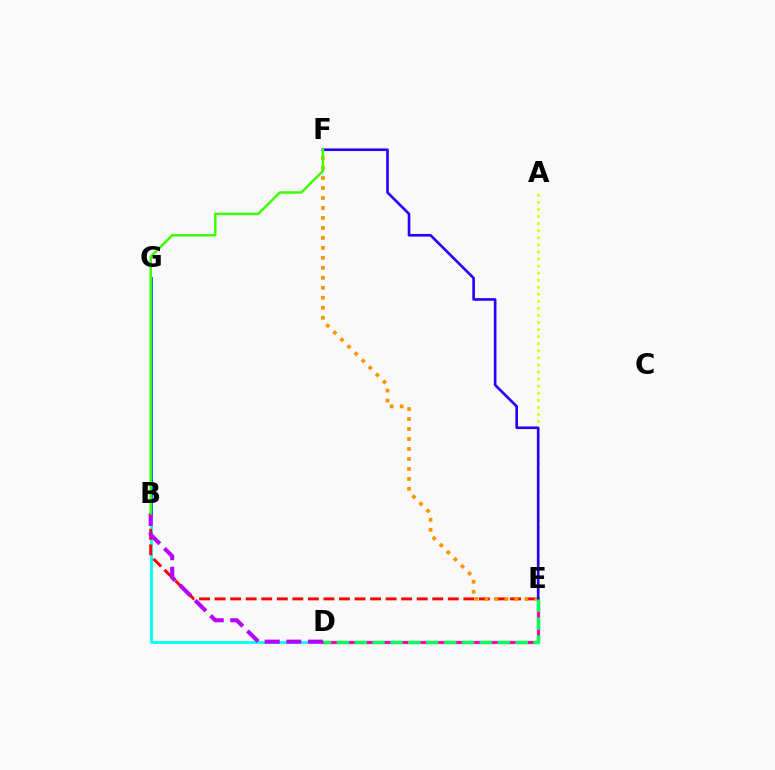{('B', 'D'): [{'color': '#00fff6', 'line_style': 'solid', 'thickness': 2.01}, {'color': '#b900ff', 'line_style': 'dashed', 'thickness': 2.93}], ('D', 'E'): [{'color': '#ff00ac', 'line_style': 'solid', 'thickness': 2.3}, {'color': '#00ff5c', 'line_style': 'dashed', 'thickness': 2.43}], ('B', 'E'): [{'color': '#ff0000', 'line_style': 'dashed', 'thickness': 2.11}], ('E', 'F'): [{'color': '#ff9400', 'line_style': 'dotted', 'thickness': 2.71}, {'color': '#2500ff', 'line_style': 'solid', 'thickness': 1.9}], ('B', 'G'): [{'color': '#0074ff', 'line_style': 'solid', 'thickness': 2.13}], ('A', 'E'): [{'color': '#d1ff00', 'line_style': 'dotted', 'thickness': 1.92}], ('B', 'F'): [{'color': '#3dff00', 'line_style': 'solid', 'thickness': 1.79}]}